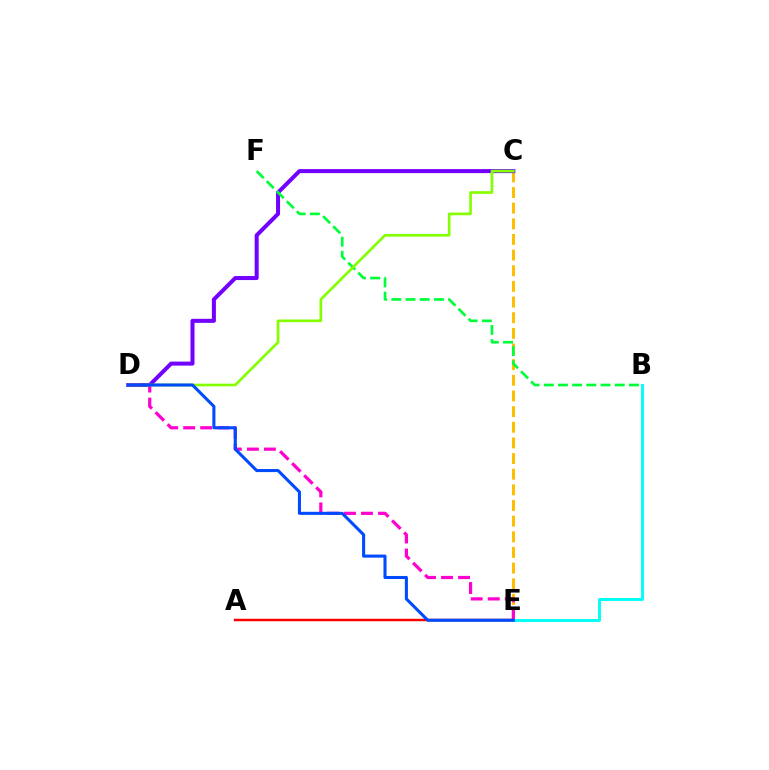{('C', 'E'): [{'color': '#ffbd00', 'line_style': 'dashed', 'thickness': 2.13}], ('C', 'D'): [{'color': '#7200ff', 'line_style': 'solid', 'thickness': 2.89}, {'color': '#84ff00', 'line_style': 'solid', 'thickness': 1.92}], ('D', 'E'): [{'color': '#ff00cf', 'line_style': 'dashed', 'thickness': 2.31}, {'color': '#004bff', 'line_style': 'solid', 'thickness': 2.21}], ('A', 'E'): [{'color': '#ff0000', 'line_style': 'solid', 'thickness': 1.76}], ('B', 'F'): [{'color': '#00ff39', 'line_style': 'dashed', 'thickness': 1.93}], ('B', 'E'): [{'color': '#00fff6', 'line_style': 'solid', 'thickness': 2.1}]}